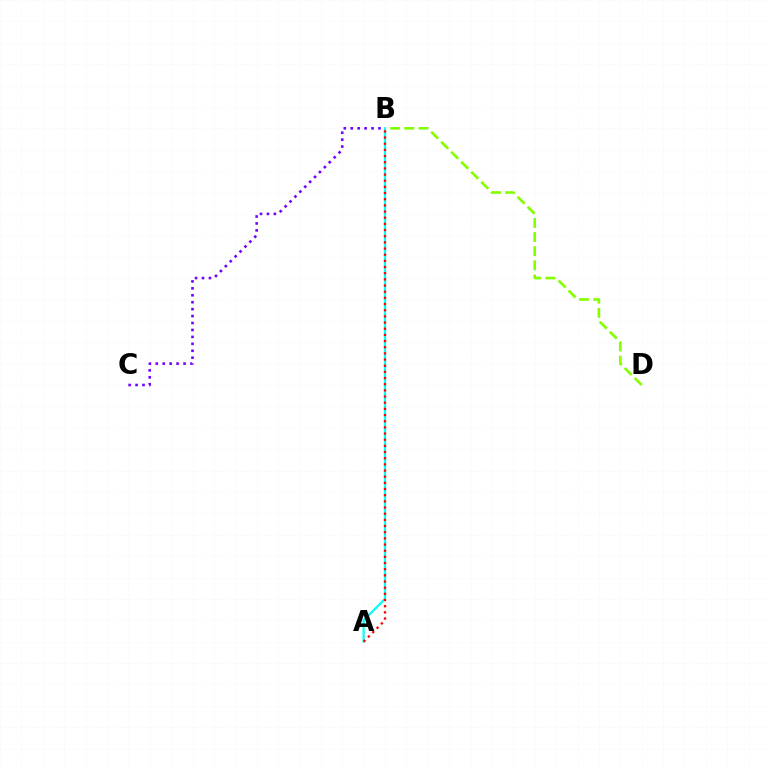{('A', 'B'): [{'color': '#00fff6', 'line_style': 'solid', 'thickness': 1.6}, {'color': '#ff0000', 'line_style': 'dotted', 'thickness': 1.68}], ('B', 'C'): [{'color': '#7200ff', 'line_style': 'dotted', 'thickness': 1.88}], ('B', 'D'): [{'color': '#84ff00', 'line_style': 'dashed', 'thickness': 1.92}]}